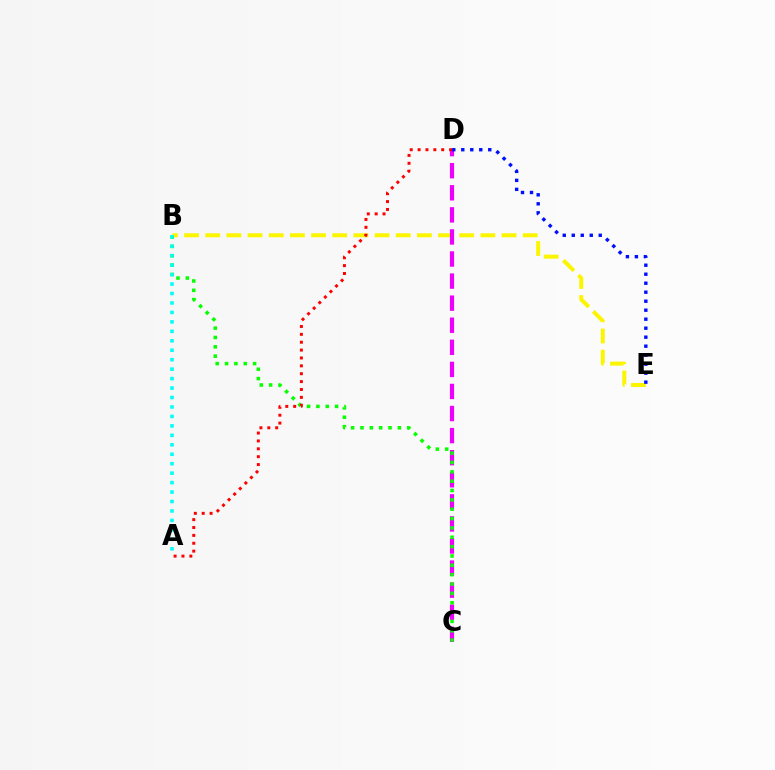{('B', 'E'): [{'color': '#fcf500', 'line_style': 'dashed', 'thickness': 2.88}], ('C', 'D'): [{'color': '#ee00ff', 'line_style': 'dashed', 'thickness': 3.0}], ('B', 'C'): [{'color': '#08ff00', 'line_style': 'dotted', 'thickness': 2.54}], ('D', 'E'): [{'color': '#0010ff', 'line_style': 'dotted', 'thickness': 2.44}], ('A', 'B'): [{'color': '#00fff6', 'line_style': 'dotted', 'thickness': 2.57}], ('A', 'D'): [{'color': '#ff0000', 'line_style': 'dotted', 'thickness': 2.14}]}